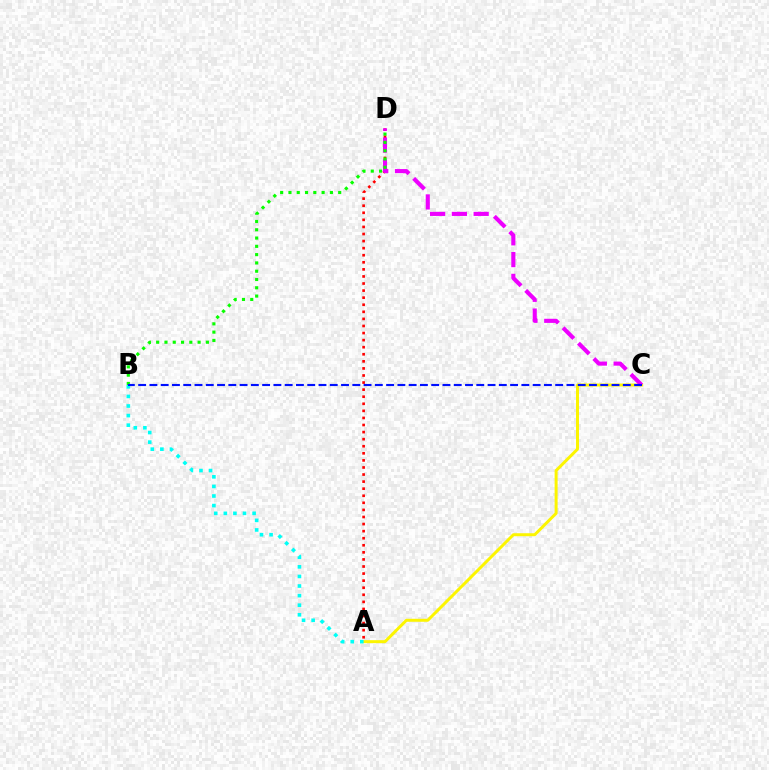{('A', 'C'): [{'color': '#fcf500', 'line_style': 'solid', 'thickness': 2.15}], ('A', 'D'): [{'color': '#ff0000', 'line_style': 'dotted', 'thickness': 1.92}], ('C', 'D'): [{'color': '#ee00ff', 'line_style': 'dashed', 'thickness': 2.96}], ('A', 'B'): [{'color': '#00fff6', 'line_style': 'dotted', 'thickness': 2.61}], ('B', 'D'): [{'color': '#08ff00', 'line_style': 'dotted', 'thickness': 2.25}], ('B', 'C'): [{'color': '#0010ff', 'line_style': 'dashed', 'thickness': 1.53}]}